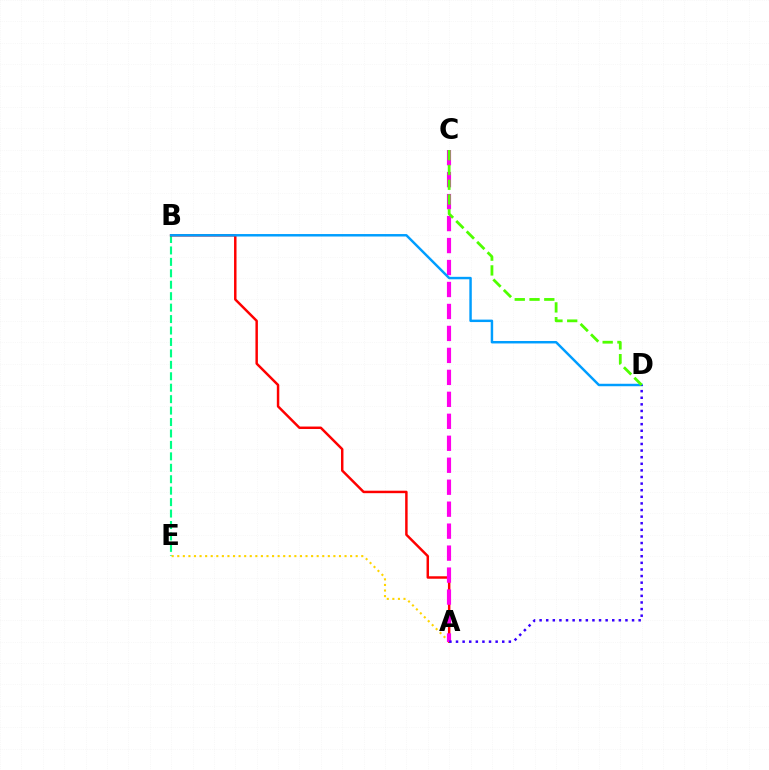{('B', 'E'): [{'color': '#00ff86', 'line_style': 'dashed', 'thickness': 1.55}], ('A', 'B'): [{'color': '#ff0000', 'line_style': 'solid', 'thickness': 1.78}], ('A', 'E'): [{'color': '#ffd500', 'line_style': 'dotted', 'thickness': 1.51}], ('A', 'C'): [{'color': '#ff00ed', 'line_style': 'dashed', 'thickness': 2.98}], ('B', 'D'): [{'color': '#009eff', 'line_style': 'solid', 'thickness': 1.77}], ('A', 'D'): [{'color': '#3700ff', 'line_style': 'dotted', 'thickness': 1.79}], ('C', 'D'): [{'color': '#4fff00', 'line_style': 'dashed', 'thickness': 2.01}]}